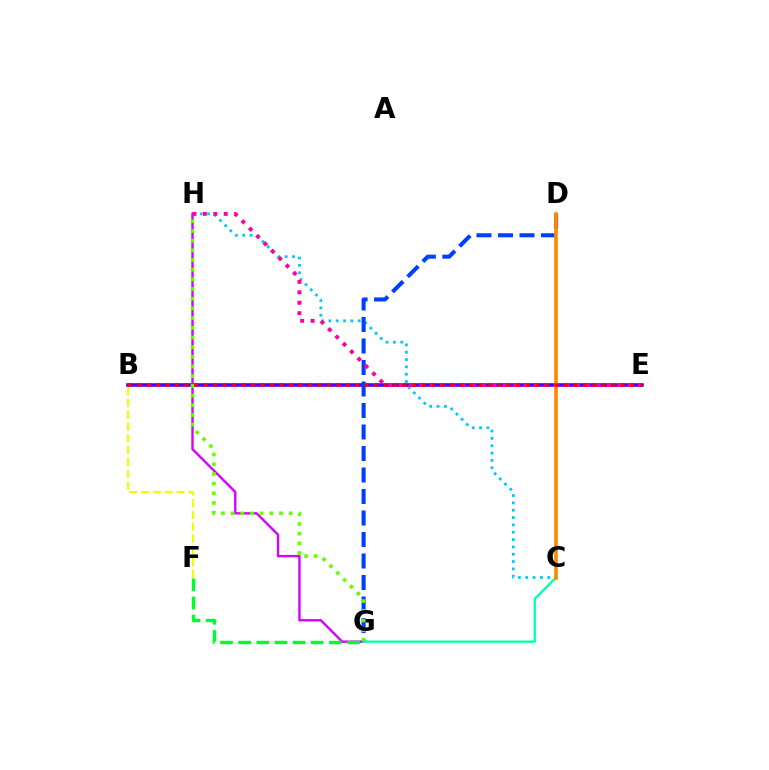{('B', 'E'): [{'color': '#4f00ff', 'line_style': 'solid', 'thickness': 2.58}, {'color': '#ff0000', 'line_style': 'dotted', 'thickness': 2.58}], ('C', 'H'): [{'color': '#00c7ff', 'line_style': 'dotted', 'thickness': 1.99}], ('B', 'F'): [{'color': '#eeff00', 'line_style': 'dashed', 'thickness': 1.6}], ('G', 'H'): [{'color': '#d600ff', 'line_style': 'solid', 'thickness': 1.71}, {'color': '#66ff00', 'line_style': 'dotted', 'thickness': 2.63}], ('F', 'G'): [{'color': '#00ff27', 'line_style': 'dashed', 'thickness': 2.46}], ('D', 'G'): [{'color': '#003fff', 'line_style': 'dashed', 'thickness': 2.92}], ('E', 'H'): [{'color': '#ff00a0', 'line_style': 'dotted', 'thickness': 2.83}], ('C', 'G'): [{'color': '#00ffaf', 'line_style': 'solid', 'thickness': 1.65}], ('C', 'D'): [{'color': '#ff8800', 'line_style': 'solid', 'thickness': 2.63}]}